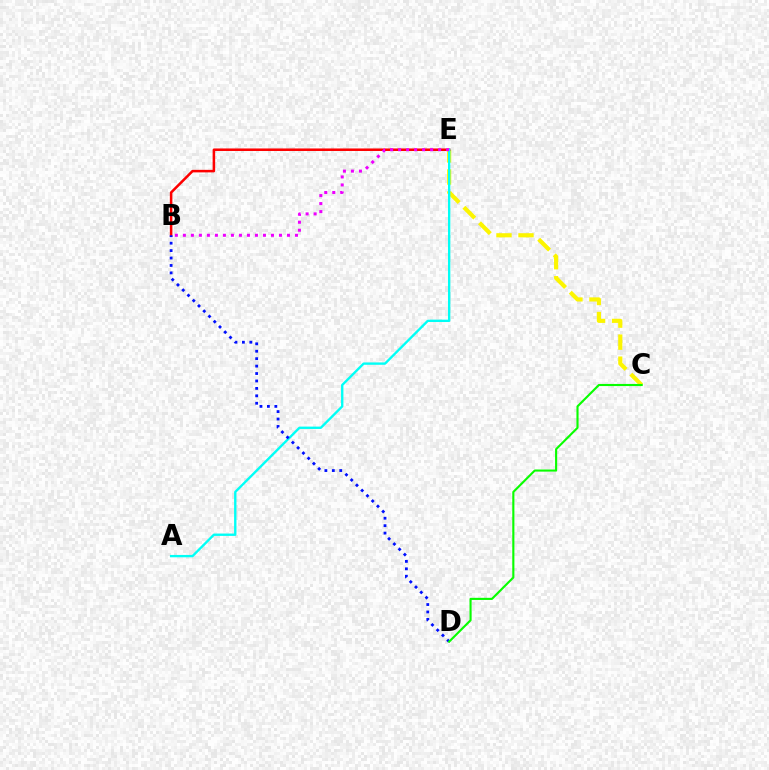{('C', 'E'): [{'color': '#fcf500', 'line_style': 'dashed', 'thickness': 2.99}], ('B', 'E'): [{'color': '#ff0000', 'line_style': 'solid', 'thickness': 1.82}, {'color': '#ee00ff', 'line_style': 'dotted', 'thickness': 2.18}], ('A', 'E'): [{'color': '#00fff6', 'line_style': 'solid', 'thickness': 1.7}], ('B', 'D'): [{'color': '#0010ff', 'line_style': 'dotted', 'thickness': 2.02}], ('C', 'D'): [{'color': '#08ff00', 'line_style': 'solid', 'thickness': 1.53}]}